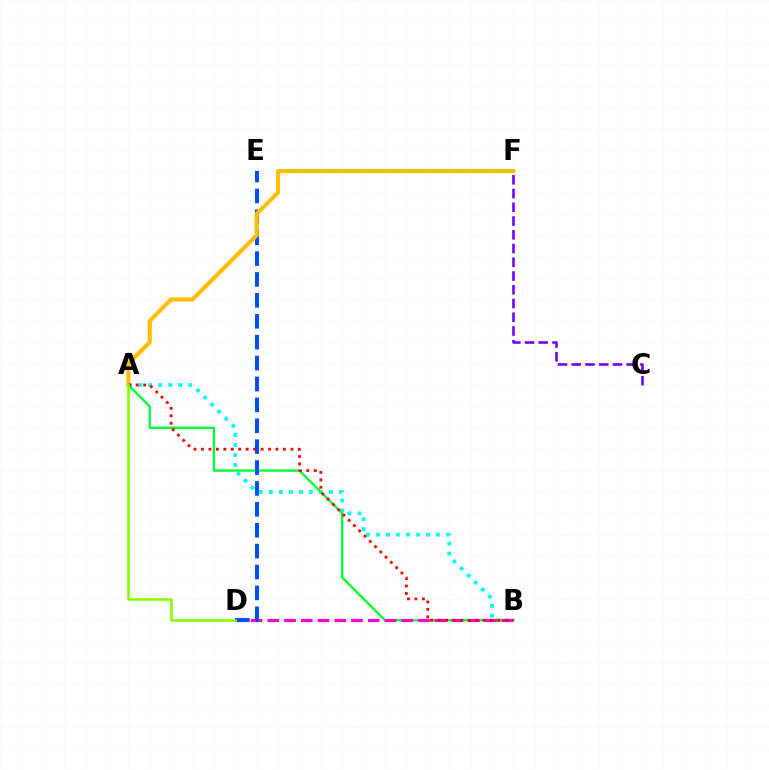{('A', 'B'): [{'color': '#00fff6', 'line_style': 'dotted', 'thickness': 2.72}, {'color': '#00ff39', 'line_style': 'solid', 'thickness': 1.7}, {'color': '#ff0000', 'line_style': 'dotted', 'thickness': 2.03}], ('B', 'D'): [{'color': '#ff00cf', 'line_style': 'dashed', 'thickness': 2.27}], ('D', 'E'): [{'color': '#004bff', 'line_style': 'dashed', 'thickness': 2.84}], ('A', 'F'): [{'color': '#ffbd00', 'line_style': 'solid', 'thickness': 2.95}], ('A', 'D'): [{'color': '#84ff00', 'line_style': 'solid', 'thickness': 1.88}], ('C', 'F'): [{'color': '#7200ff', 'line_style': 'dashed', 'thickness': 1.87}]}